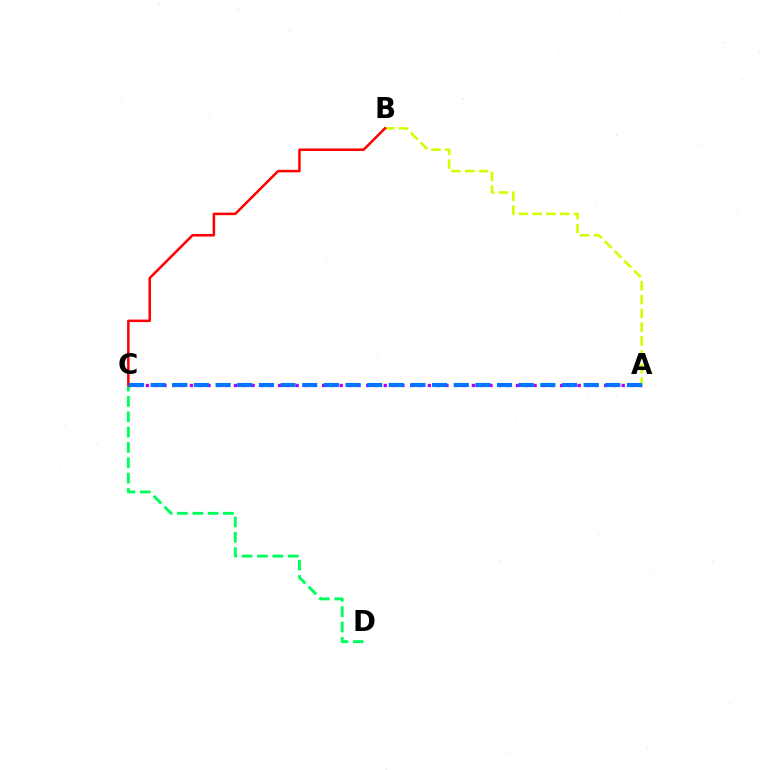{('C', 'D'): [{'color': '#00ff5c', 'line_style': 'dashed', 'thickness': 2.09}], ('A', 'C'): [{'color': '#b900ff', 'line_style': 'dotted', 'thickness': 2.39}, {'color': '#0074ff', 'line_style': 'dashed', 'thickness': 2.94}], ('A', 'B'): [{'color': '#d1ff00', 'line_style': 'dashed', 'thickness': 1.87}], ('B', 'C'): [{'color': '#ff0000', 'line_style': 'solid', 'thickness': 1.8}]}